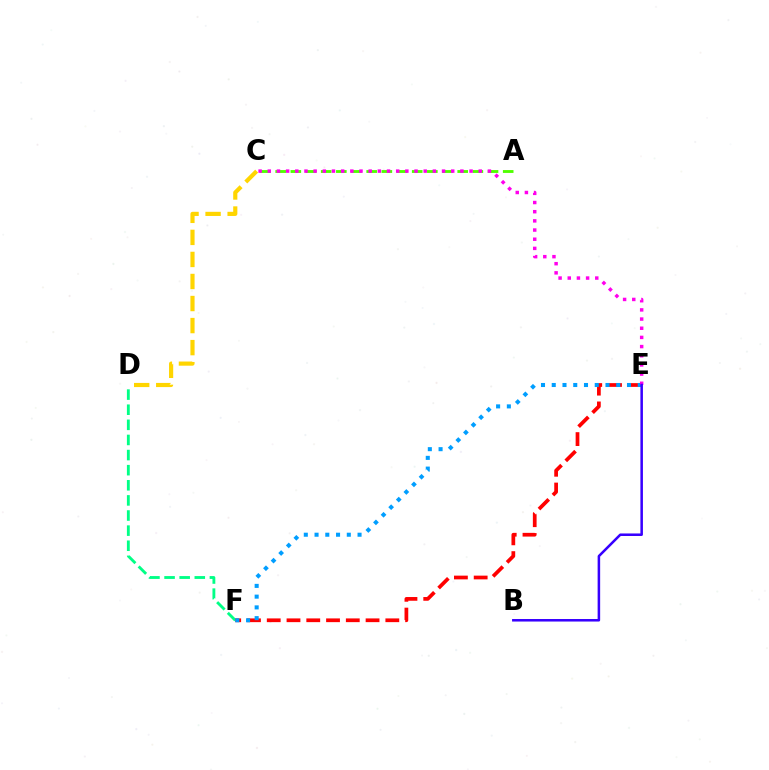{('D', 'F'): [{'color': '#00ff86', 'line_style': 'dashed', 'thickness': 2.05}], ('E', 'F'): [{'color': '#ff0000', 'line_style': 'dashed', 'thickness': 2.69}, {'color': '#009eff', 'line_style': 'dotted', 'thickness': 2.92}], ('A', 'C'): [{'color': '#4fff00', 'line_style': 'dashed', 'thickness': 2.06}], ('C', 'E'): [{'color': '#ff00ed', 'line_style': 'dotted', 'thickness': 2.49}], ('B', 'E'): [{'color': '#3700ff', 'line_style': 'solid', 'thickness': 1.82}], ('C', 'D'): [{'color': '#ffd500', 'line_style': 'dashed', 'thickness': 2.99}]}